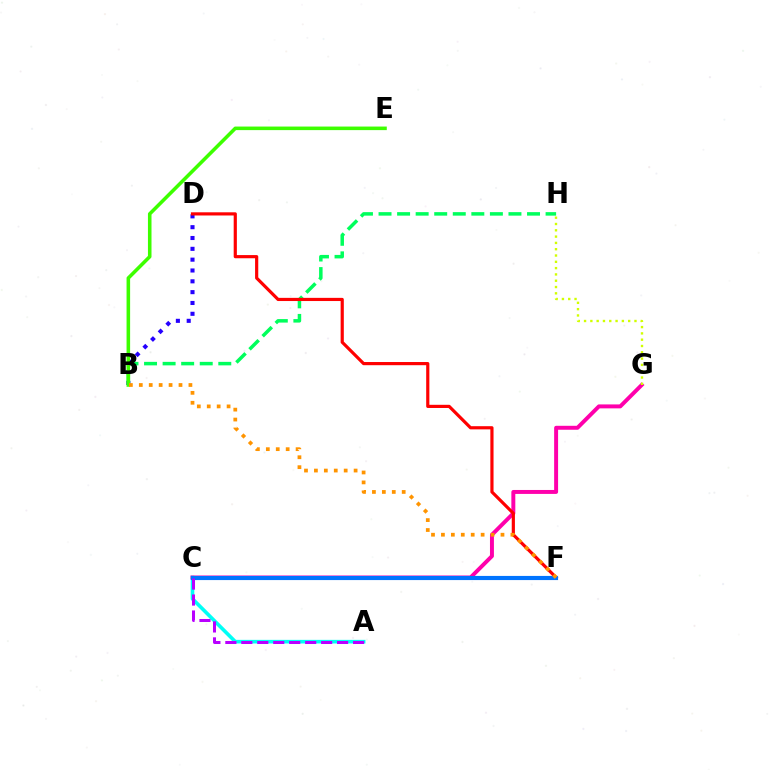{('A', 'C'): [{'color': '#00fff6', 'line_style': 'solid', 'thickness': 2.61}, {'color': '#b900ff', 'line_style': 'dashed', 'thickness': 2.17}], ('B', 'D'): [{'color': '#2500ff', 'line_style': 'dotted', 'thickness': 2.94}], ('C', 'G'): [{'color': '#ff00ac', 'line_style': 'solid', 'thickness': 2.84}], ('B', 'H'): [{'color': '#00ff5c', 'line_style': 'dashed', 'thickness': 2.52}], ('B', 'E'): [{'color': '#3dff00', 'line_style': 'solid', 'thickness': 2.56}], ('G', 'H'): [{'color': '#d1ff00', 'line_style': 'dotted', 'thickness': 1.71}], ('D', 'F'): [{'color': '#ff0000', 'line_style': 'solid', 'thickness': 2.29}], ('C', 'F'): [{'color': '#0074ff', 'line_style': 'solid', 'thickness': 2.99}], ('B', 'F'): [{'color': '#ff9400', 'line_style': 'dotted', 'thickness': 2.7}]}